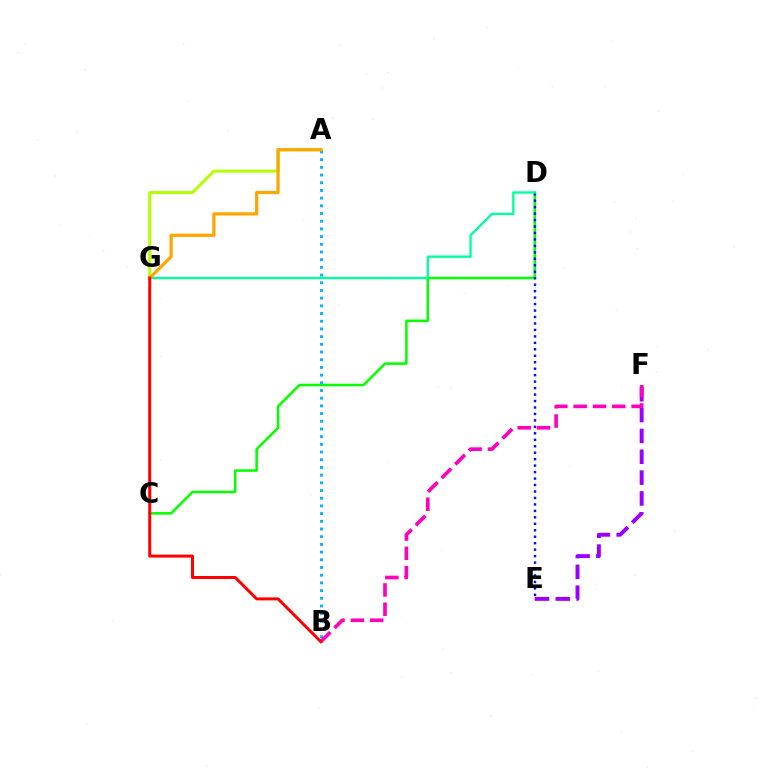{('C', 'D'): [{'color': '#08ff00', 'line_style': 'solid', 'thickness': 1.84}], ('E', 'F'): [{'color': '#9b00ff', 'line_style': 'dashed', 'thickness': 2.83}], ('D', 'E'): [{'color': '#0010ff', 'line_style': 'dotted', 'thickness': 1.76}], ('A', 'G'): [{'color': '#b3ff00', 'line_style': 'solid', 'thickness': 2.15}, {'color': '#ffa500', 'line_style': 'solid', 'thickness': 2.32}], ('A', 'B'): [{'color': '#00b5ff', 'line_style': 'dotted', 'thickness': 2.09}], ('D', 'G'): [{'color': '#00ff9d', 'line_style': 'solid', 'thickness': 1.69}], ('B', 'F'): [{'color': '#ff00bd', 'line_style': 'dashed', 'thickness': 2.63}], ('B', 'G'): [{'color': '#ff0000', 'line_style': 'solid', 'thickness': 2.15}]}